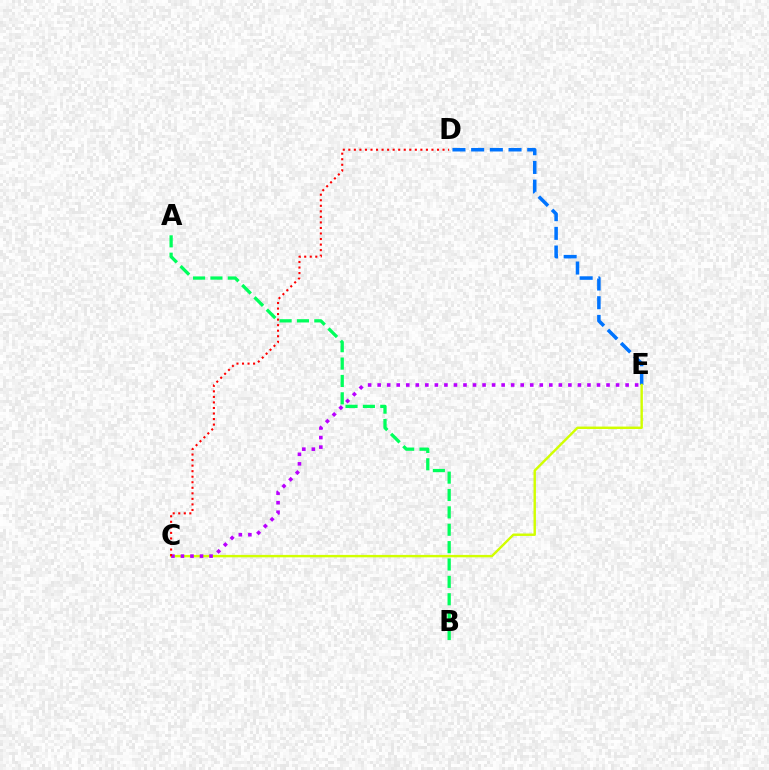{('D', 'E'): [{'color': '#0074ff', 'line_style': 'dashed', 'thickness': 2.54}], ('C', 'E'): [{'color': '#d1ff00', 'line_style': 'solid', 'thickness': 1.74}, {'color': '#b900ff', 'line_style': 'dotted', 'thickness': 2.59}], ('A', 'B'): [{'color': '#00ff5c', 'line_style': 'dashed', 'thickness': 2.36}], ('C', 'D'): [{'color': '#ff0000', 'line_style': 'dotted', 'thickness': 1.51}]}